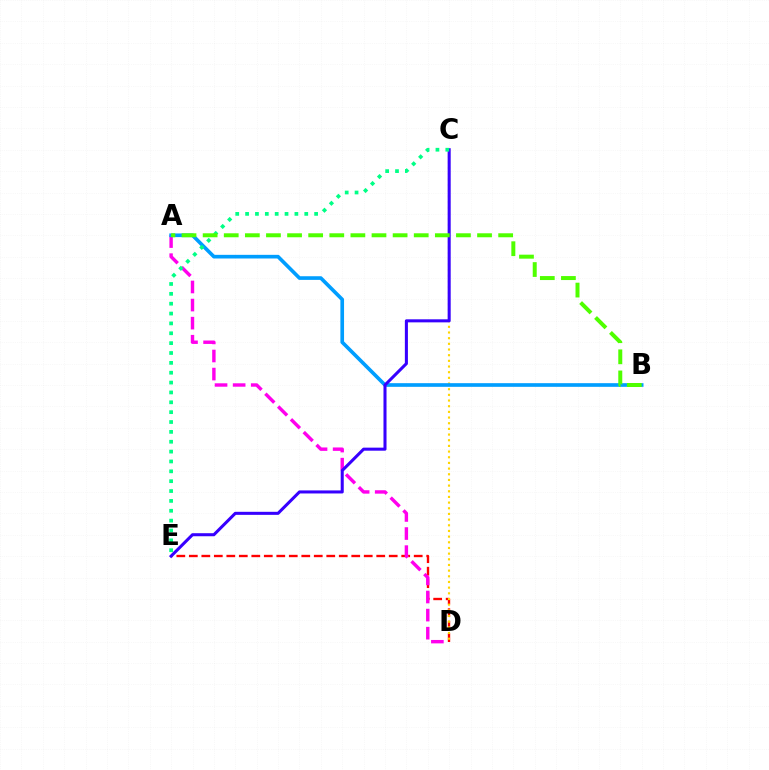{('D', 'E'): [{'color': '#ff0000', 'line_style': 'dashed', 'thickness': 1.7}], ('A', 'D'): [{'color': '#ff00ed', 'line_style': 'dashed', 'thickness': 2.46}], ('C', 'D'): [{'color': '#ffd500', 'line_style': 'dotted', 'thickness': 1.54}], ('A', 'B'): [{'color': '#009eff', 'line_style': 'solid', 'thickness': 2.63}, {'color': '#4fff00', 'line_style': 'dashed', 'thickness': 2.87}], ('C', 'E'): [{'color': '#3700ff', 'line_style': 'solid', 'thickness': 2.19}, {'color': '#00ff86', 'line_style': 'dotted', 'thickness': 2.68}]}